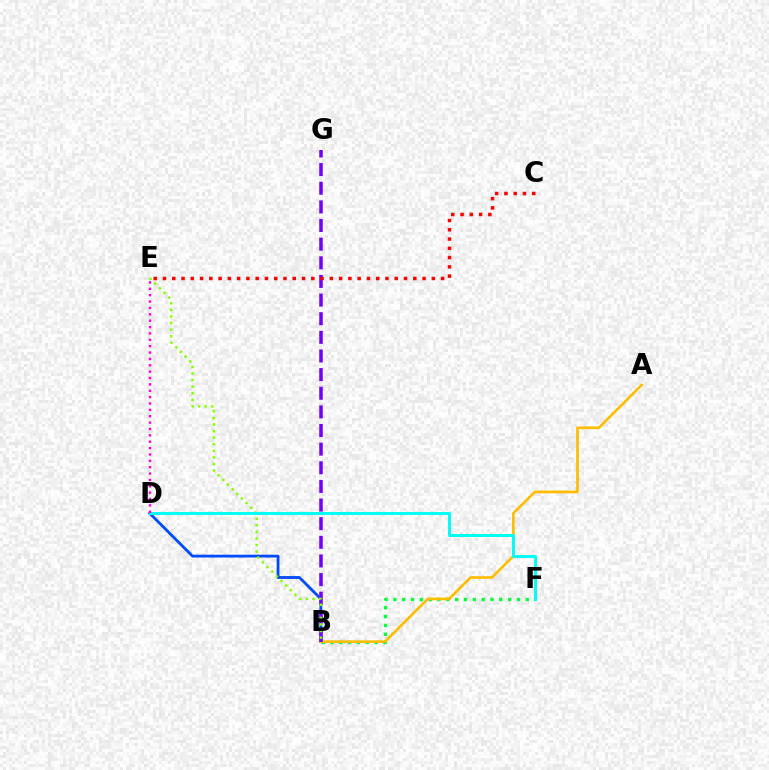{('B', 'F'): [{'color': '#00ff39', 'line_style': 'dotted', 'thickness': 2.4}], ('B', 'D'): [{'color': '#004bff', 'line_style': 'solid', 'thickness': 2.03}], ('A', 'B'): [{'color': '#ffbd00', 'line_style': 'solid', 'thickness': 1.92}], ('B', 'G'): [{'color': '#7200ff', 'line_style': 'dashed', 'thickness': 2.53}], ('C', 'E'): [{'color': '#ff0000', 'line_style': 'dotted', 'thickness': 2.52}], ('B', 'E'): [{'color': '#84ff00', 'line_style': 'dotted', 'thickness': 1.79}], ('D', 'F'): [{'color': '#00fff6', 'line_style': 'solid', 'thickness': 2.14}], ('D', 'E'): [{'color': '#ff00cf', 'line_style': 'dotted', 'thickness': 1.73}]}